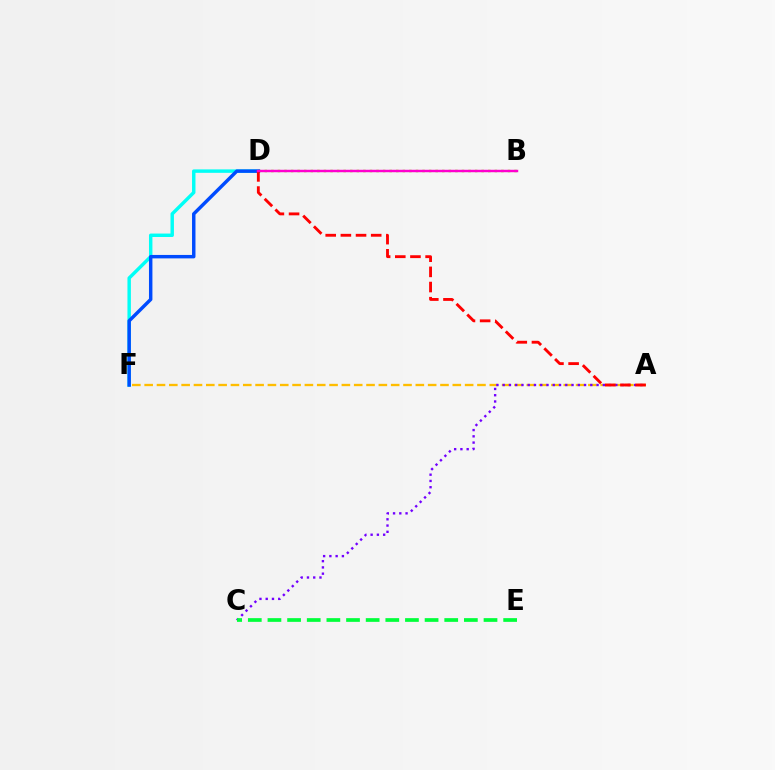{('A', 'F'): [{'color': '#ffbd00', 'line_style': 'dashed', 'thickness': 1.67}], ('D', 'F'): [{'color': '#00fff6', 'line_style': 'solid', 'thickness': 2.47}, {'color': '#004bff', 'line_style': 'solid', 'thickness': 2.48}], ('B', 'D'): [{'color': '#84ff00', 'line_style': 'dotted', 'thickness': 1.79}, {'color': '#ff00cf', 'line_style': 'solid', 'thickness': 1.77}], ('A', 'C'): [{'color': '#7200ff', 'line_style': 'dotted', 'thickness': 1.7}], ('A', 'D'): [{'color': '#ff0000', 'line_style': 'dashed', 'thickness': 2.06}], ('C', 'E'): [{'color': '#00ff39', 'line_style': 'dashed', 'thickness': 2.67}]}